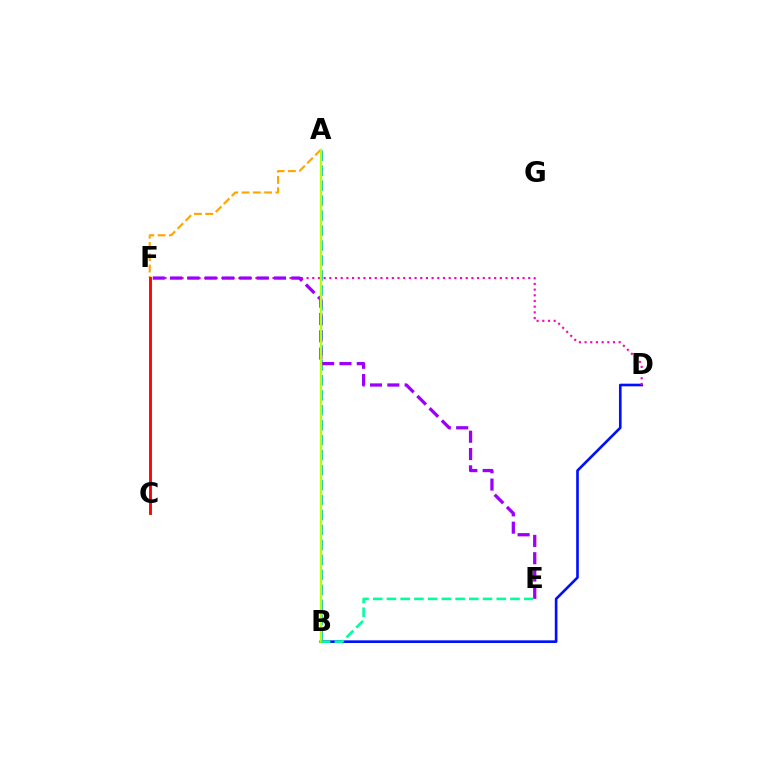{('A', 'F'): [{'color': '#ffa500', 'line_style': 'dashed', 'thickness': 1.53}], ('C', 'F'): [{'color': '#08ff00', 'line_style': 'solid', 'thickness': 2.09}, {'color': '#ff0000', 'line_style': 'solid', 'thickness': 1.95}], ('B', 'D'): [{'color': '#0010ff', 'line_style': 'solid', 'thickness': 1.9}], ('A', 'B'): [{'color': '#00b5ff', 'line_style': 'dashed', 'thickness': 2.03}, {'color': '#b3ff00', 'line_style': 'solid', 'thickness': 1.71}], ('D', 'F'): [{'color': '#ff00bd', 'line_style': 'dotted', 'thickness': 1.54}], ('E', 'F'): [{'color': '#9b00ff', 'line_style': 'dashed', 'thickness': 2.35}], ('B', 'E'): [{'color': '#00ff9d', 'line_style': 'dashed', 'thickness': 1.86}]}